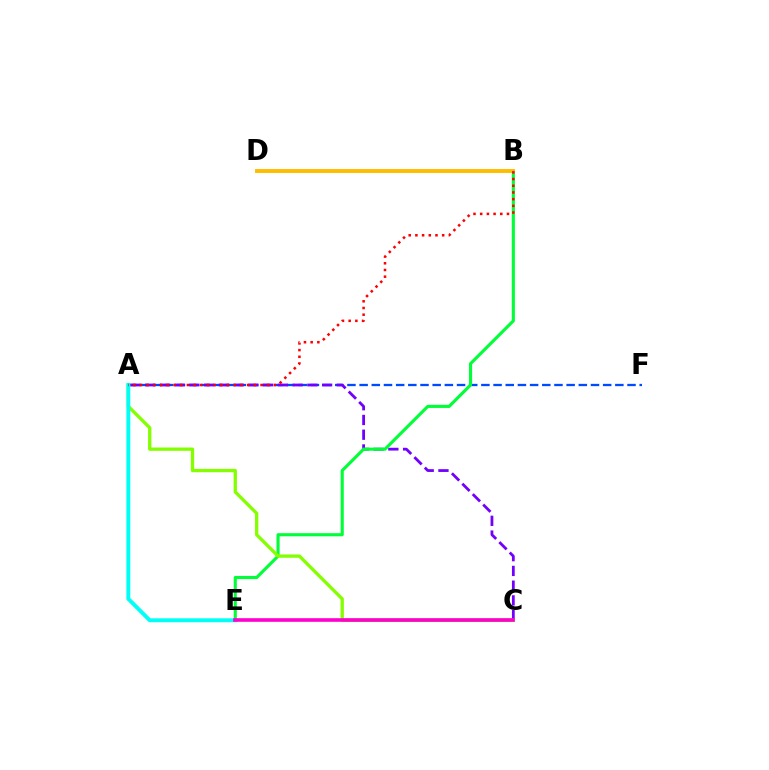{('A', 'F'): [{'color': '#004bff', 'line_style': 'dashed', 'thickness': 1.65}], ('A', 'C'): [{'color': '#7200ff', 'line_style': 'dashed', 'thickness': 2.0}, {'color': '#84ff00', 'line_style': 'solid', 'thickness': 2.38}], ('B', 'E'): [{'color': '#00ff39', 'line_style': 'solid', 'thickness': 2.24}], ('B', 'D'): [{'color': '#ffbd00', 'line_style': 'solid', 'thickness': 2.82}], ('A', 'E'): [{'color': '#00fff6', 'line_style': 'solid', 'thickness': 2.81}], ('C', 'E'): [{'color': '#ff00cf', 'line_style': 'solid', 'thickness': 2.62}], ('A', 'B'): [{'color': '#ff0000', 'line_style': 'dotted', 'thickness': 1.82}]}